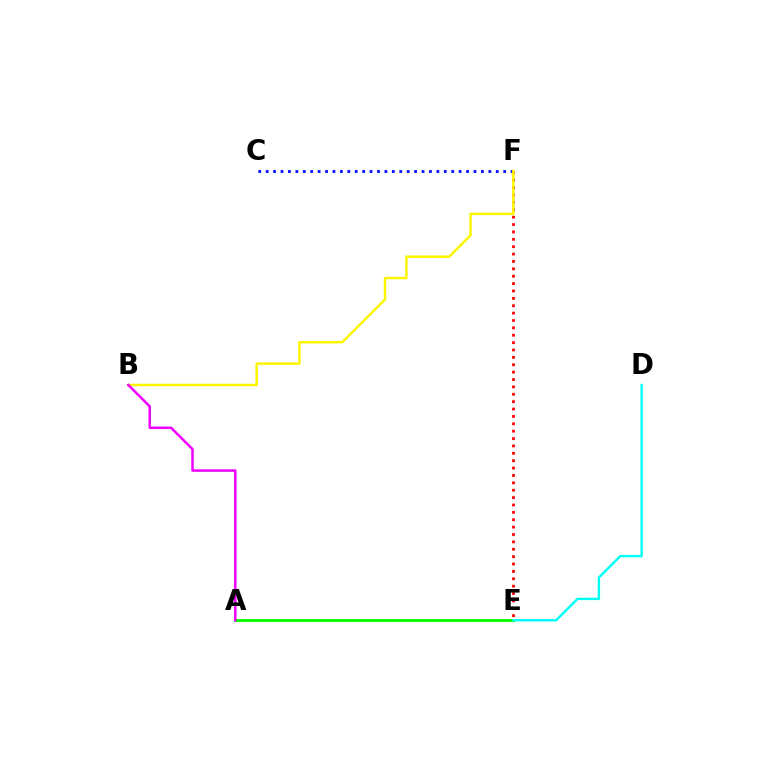{('A', 'E'): [{'color': '#08ff00', 'line_style': 'solid', 'thickness': 2.07}], ('E', 'F'): [{'color': '#ff0000', 'line_style': 'dotted', 'thickness': 2.01}], ('C', 'F'): [{'color': '#0010ff', 'line_style': 'dotted', 'thickness': 2.02}], ('B', 'F'): [{'color': '#fcf500', 'line_style': 'solid', 'thickness': 1.76}], ('D', 'E'): [{'color': '#00fff6', 'line_style': 'solid', 'thickness': 1.71}], ('A', 'B'): [{'color': '#ee00ff', 'line_style': 'solid', 'thickness': 1.8}]}